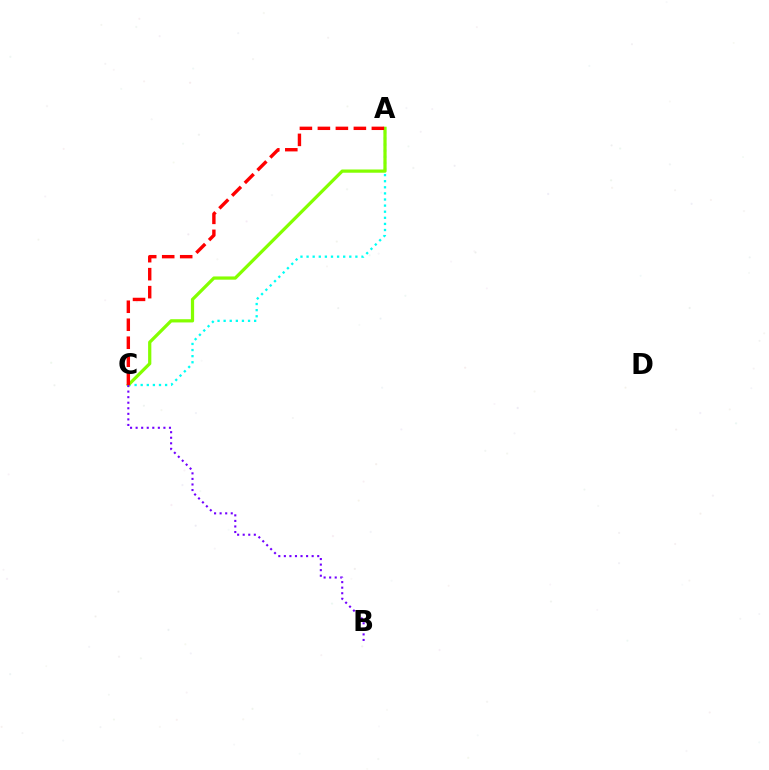{('A', 'C'): [{'color': '#00fff6', 'line_style': 'dotted', 'thickness': 1.66}, {'color': '#84ff00', 'line_style': 'solid', 'thickness': 2.33}, {'color': '#ff0000', 'line_style': 'dashed', 'thickness': 2.44}], ('B', 'C'): [{'color': '#7200ff', 'line_style': 'dotted', 'thickness': 1.51}]}